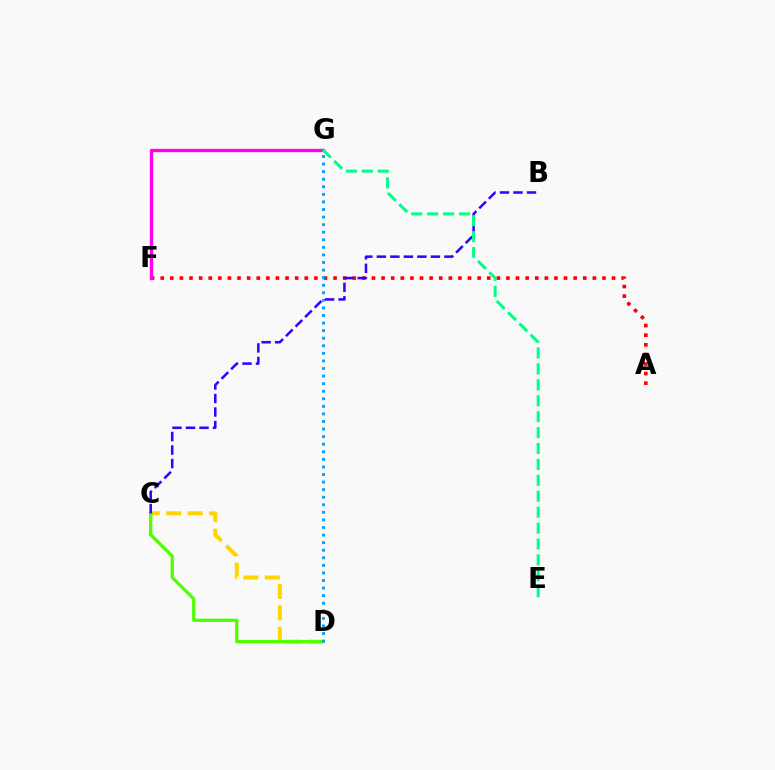{('A', 'F'): [{'color': '#ff0000', 'line_style': 'dotted', 'thickness': 2.61}], ('C', 'D'): [{'color': '#ffd500', 'line_style': 'dashed', 'thickness': 2.91}, {'color': '#4fff00', 'line_style': 'solid', 'thickness': 2.33}], ('F', 'G'): [{'color': '#ff00ed', 'line_style': 'solid', 'thickness': 2.4}], ('B', 'C'): [{'color': '#3700ff', 'line_style': 'dashed', 'thickness': 1.84}], ('E', 'G'): [{'color': '#00ff86', 'line_style': 'dashed', 'thickness': 2.16}], ('D', 'G'): [{'color': '#009eff', 'line_style': 'dotted', 'thickness': 2.06}]}